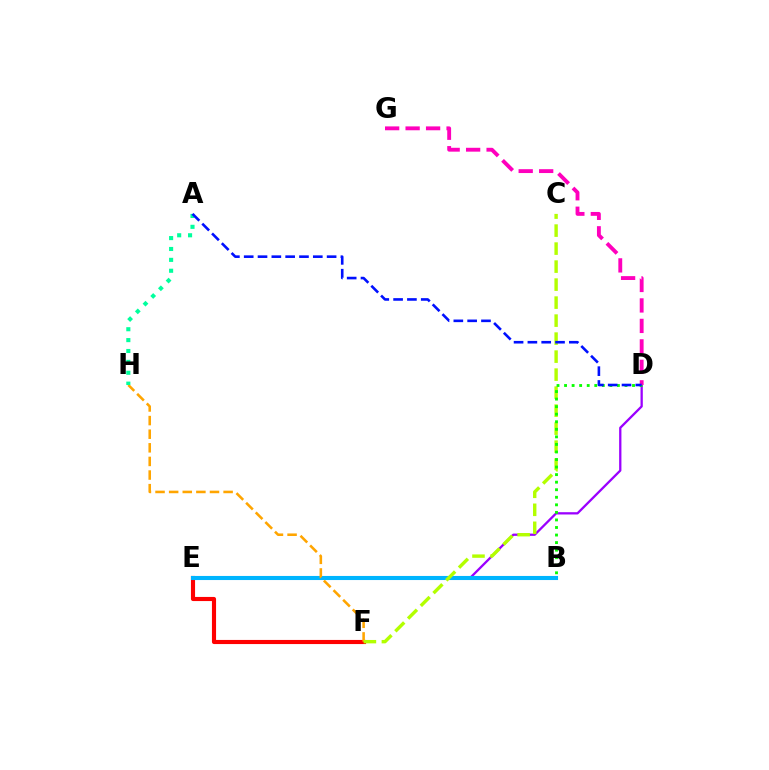{('E', 'F'): [{'color': '#ff0000', 'line_style': 'solid', 'thickness': 2.97}], ('D', 'E'): [{'color': '#9b00ff', 'line_style': 'solid', 'thickness': 1.65}], ('B', 'E'): [{'color': '#00b5ff', 'line_style': 'solid', 'thickness': 2.94}], ('F', 'H'): [{'color': '#ffa500', 'line_style': 'dashed', 'thickness': 1.85}], ('C', 'F'): [{'color': '#b3ff00', 'line_style': 'dashed', 'thickness': 2.45}], ('B', 'D'): [{'color': '#08ff00', 'line_style': 'dotted', 'thickness': 2.05}], ('A', 'H'): [{'color': '#00ff9d', 'line_style': 'dotted', 'thickness': 2.96}], ('D', 'G'): [{'color': '#ff00bd', 'line_style': 'dashed', 'thickness': 2.78}], ('A', 'D'): [{'color': '#0010ff', 'line_style': 'dashed', 'thickness': 1.88}]}